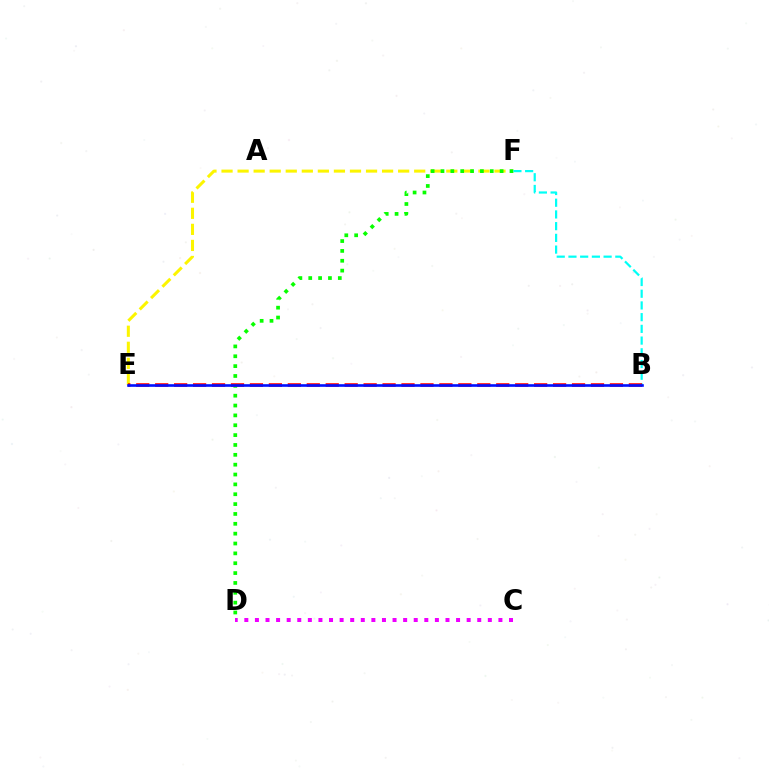{('E', 'F'): [{'color': '#fcf500', 'line_style': 'dashed', 'thickness': 2.18}], ('C', 'D'): [{'color': '#ee00ff', 'line_style': 'dotted', 'thickness': 2.88}], ('D', 'F'): [{'color': '#08ff00', 'line_style': 'dotted', 'thickness': 2.68}], ('B', 'F'): [{'color': '#00fff6', 'line_style': 'dashed', 'thickness': 1.59}], ('B', 'E'): [{'color': '#ff0000', 'line_style': 'dashed', 'thickness': 2.57}, {'color': '#0010ff', 'line_style': 'solid', 'thickness': 1.89}]}